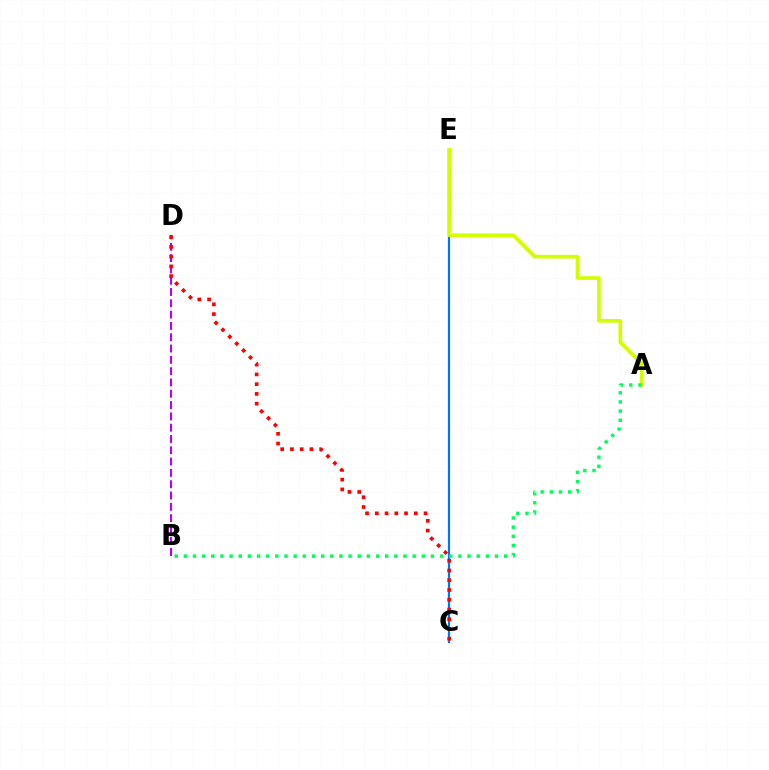{('C', 'E'): [{'color': '#0074ff', 'line_style': 'solid', 'thickness': 1.59}], ('B', 'D'): [{'color': '#b900ff', 'line_style': 'dashed', 'thickness': 1.54}], ('A', 'E'): [{'color': '#d1ff00', 'line_style': 'solid', 'thickness': 2.64}], ('C', 'D'): [{'color': '#ff0000', 'line_style': 'dotted', 'thickness': 2.65}], ('A', 'B'): [{'color': '#00ff5c', 'line_style': 'dotted', 'thickness': 2.49}]}